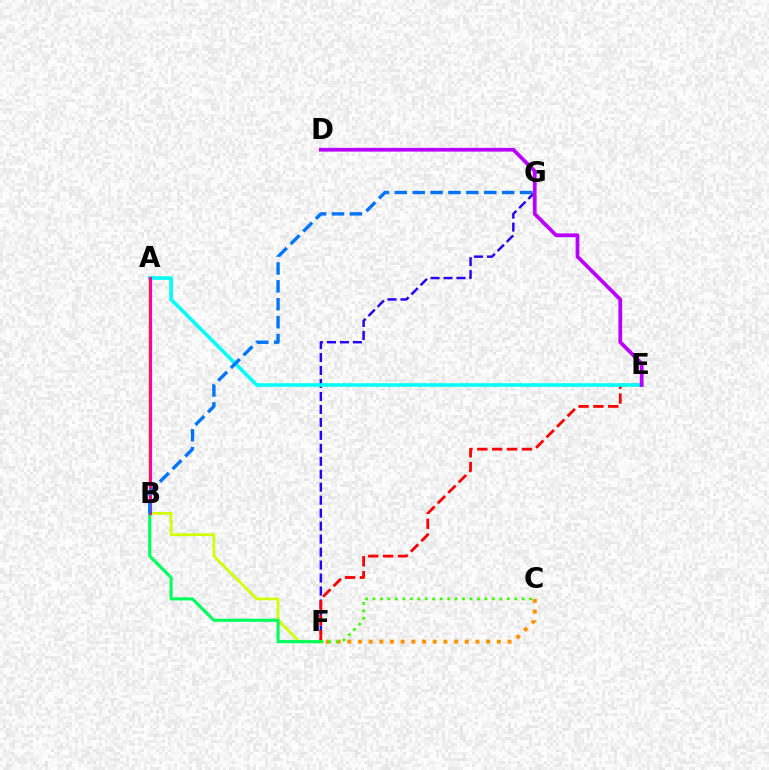{('A', 'F'): [{'color': '#d1ff00', 'line_style': 'solid', 'thickness': 1.95}], ('F', 'G'): [{'color': '#2500ff', 'line_style': 'dashed', 'thickness': 1.76}], ('E', 'F'): [{'color': '#ff0000', 'line_style': 'dashed', 'thickness': 2.02}], ('C', 'F'): [{'color': '#ff9400', 'line_style': 'dotted', 'thickness': 2.9}, {'color': '#3dff00', 'line_style': 'dotted', 'thickness': 2.03}], ('B', 'F'): [{'color': '#00ff5c', 'line_style': 'solid', 'thickness': 2.25}], ('A', 'E'): [{'color': '#00fff6', 'line_style': 'solid', 'thickness': 2.59}], ('A', 'B'): [{'color': '#ff00ac', 'line_style': 'solid', 'thickness': 2.23}], ('B', 'G'): [{'color': '#0074ff', 'line_style': 'dashed', 'thickness': 2.43}], ('D', 'E'): [{'color': '#b900ff', 'line_style': 'solid', 'thickness': 2.7}]}